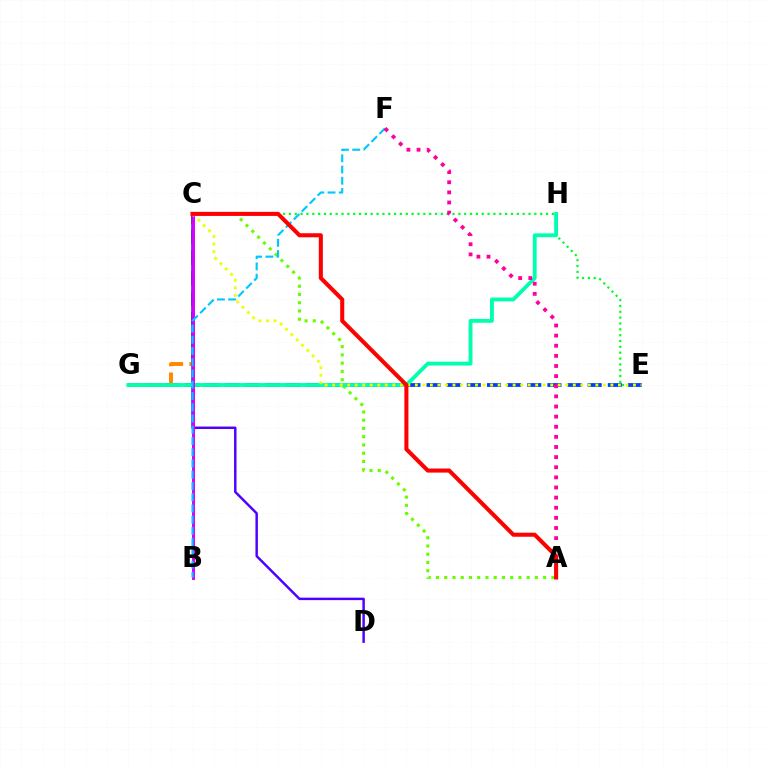{('C', 'E'): [{'color': '#00ff27', 'line_style': 'dotted', 'thickness': 1.59}, {'color': '#eeff00', 'line_style': 'dotted', 'thickness': 2.04}], ('A', 'C'): [{'color': '#66ff00', 'line_style': 'dotted', 'thickness': 2.24}, {'color': '#ff0000', 'line_style': 'solid', 'thickness': 2.92}], ('E', 'G'): [{'color': '#003fff', 'line_style': 'dashed', 'thickness': 2.74}], ('C', 'G'): [{'color': '#ff8800', 'line_style': 'dashed', 'thickness': 2.8}], ('C', 'D'): [{'color': '#4f00ff', 'line_style': 'solid', 'thickness': 1.77}], ('G', 'H'): [{'color': '#00ffaf', 'line_style': 'solid', 'thickness': 2.77}], ('B', 'C'): [{'color': '#d600ff', 'line_style': 'solid', 'thickness': 2.12}], ('B', 'F'): [{'color': '#00c7ff', 'line_style': 'dashed', 'thickness': 1.53}], ('A', 'F'): [{'color': '#ff00a0', 'line_style': 'dotted', 'thickness': 2.75}]}